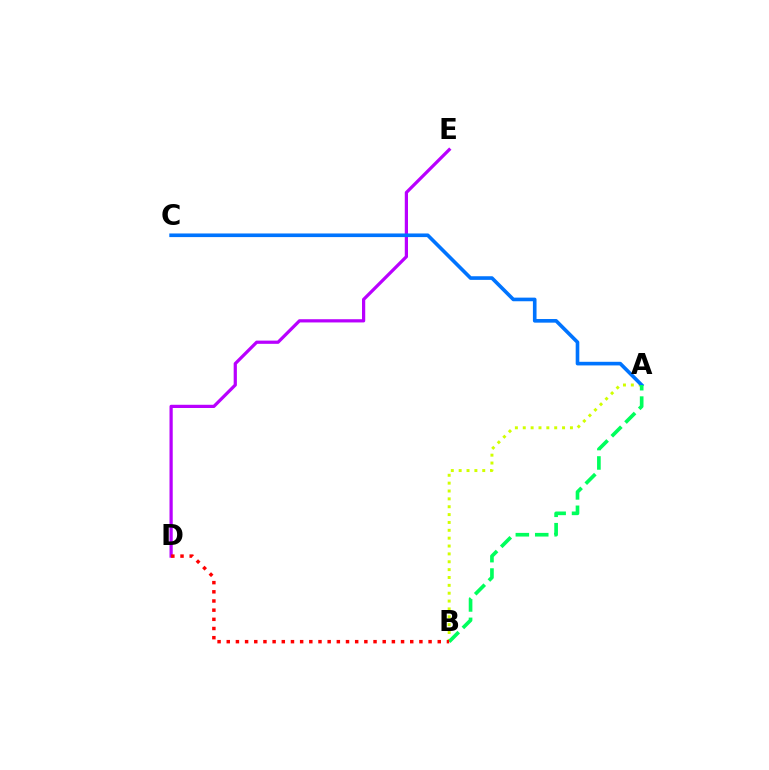{('D', 'E'): [{'color': '#b900ff', 'line_style': 'solid', 'thickness': 2.32}], ('A', 'B'): [{'color': '#d1ff00', 'line_style': 'dotted', 'thickness': 2.14}, {'color': '#00ff5c', 'line_style': 'dashed', 'thickness': 2.63}], ('A', 'C'): [{'color': '#0074ff', 'line_style': 'solid', 'thickness': 2.61}], ('B', 'D'): [{'color': '#ff0000', 'line_style': 'dotted', 'thickness': 2.49}]}